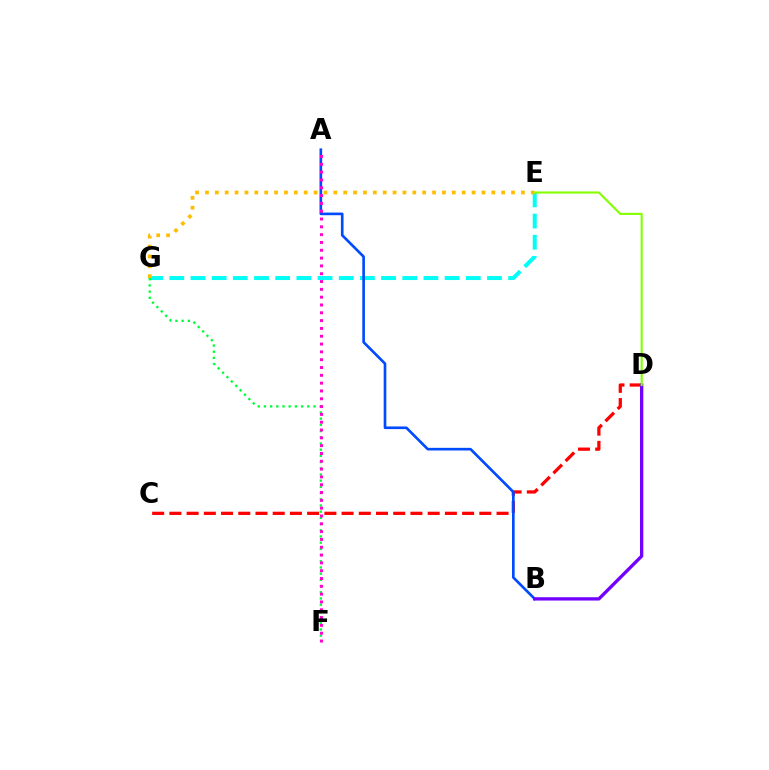{('C', 'D'): [{'color': '#ff0000', 'line_style': 'dashed', 'thickness': 2.34}], ('E', 'G'): [{'color': '#00fff6', 'line_style': 'dashed', 'thickness': 2.88}, {'color': '#ffbd00', 'line_style': 'dotted', 'thickness': 2.68}], ('A', 'B'): [{'color': '#004bff', 'line_style': 'solid', 'thickness': 1.91}], ('F', 'G'): [{'color': '#00ff39', 'line_style': 'dotted', 'thickness': 1.68}], ('A', 'F'): [{'color': '#ff00cf', 'line_style': 'dotted', 'thickness': 2.12}], ('B', 'D'): [{'color': '#7200ff', 'line_style': 'solid', 'thickness': 2.38}], ('D', 'E'): [{'color': '#84ff00', 'line_style': 'solid', 'thickness': 1.53}]}